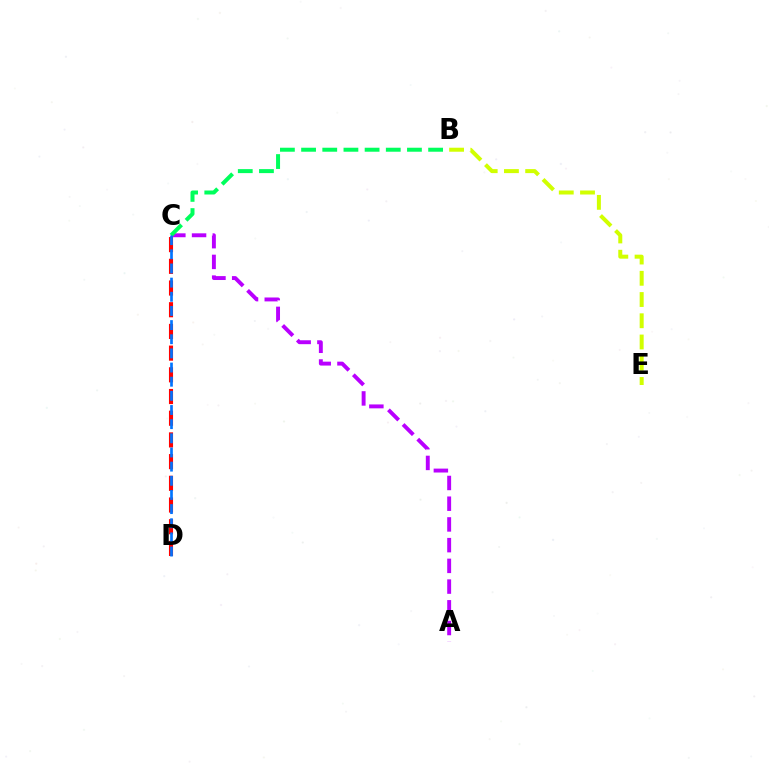{('C', 'D'): [{'color': '#ff0000', 'line_style': 'dashed', 'thickness': 2.95}, {'color': '#0074ff', 'line_style': 'dashed', 'thickness': 1.92}], ('A', 'C'): [{'color': '#b900ff', 'line_style': 'dashed', 'thickness': 2.82}], ('B', 'C'): [{'color': '#00ff5c', 'line_style': 'dashed', 'thickness': 2.88}], ('B', 'E'): [{'color': '#d1ff00', 'line_style': 'dashed', 'thickness': 2.88}]}